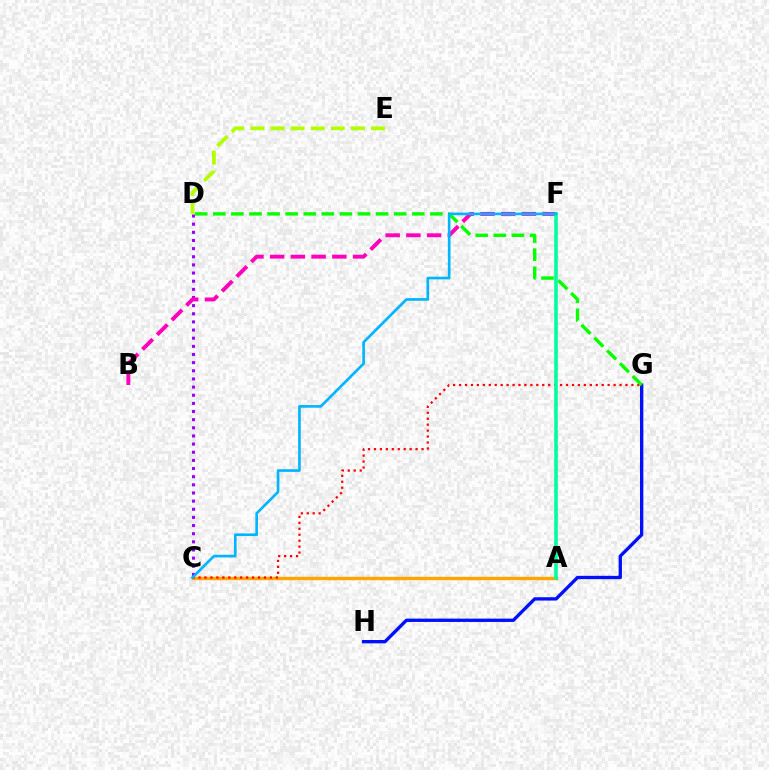{('A', 'C'): [{'color': '#ffa500', 'line_style': 'solid', 'thickness': 2.44}], ('C', 'G'): [{'color': '#ff0000', 'line_style': 'dotted', 'thickness': 1.61}], ('G', 'H'): [{'color': '#0010ff', 'line_style': 'solid', 'thickness': 2.39}], ('C', 'D'): [{'color': '#9b00ff', 'line_style': 'dotted', 'thickness': 2.21}], ('D', 'G'): [{'color': '#08ff00', 'line_style': 'dashed', 'thickness': 2.46}], ('B', 'F'): [{'color': '#ff00bd', 'line_style': 'dashed', 'thickness': 2.82}], ('A', 'F'): [{'color': '#00ff9d', 'line_style': 'solid', 'thickness': 2.59}], ('D', 'E'): [{'color': '#b3ff00', 'line_style': 'dashed', 'thickness': 2.73}], ('C', 'F'): [{'color': '#00b5ff', 'line_style': 'solid', 'thickness': 1.91}]}